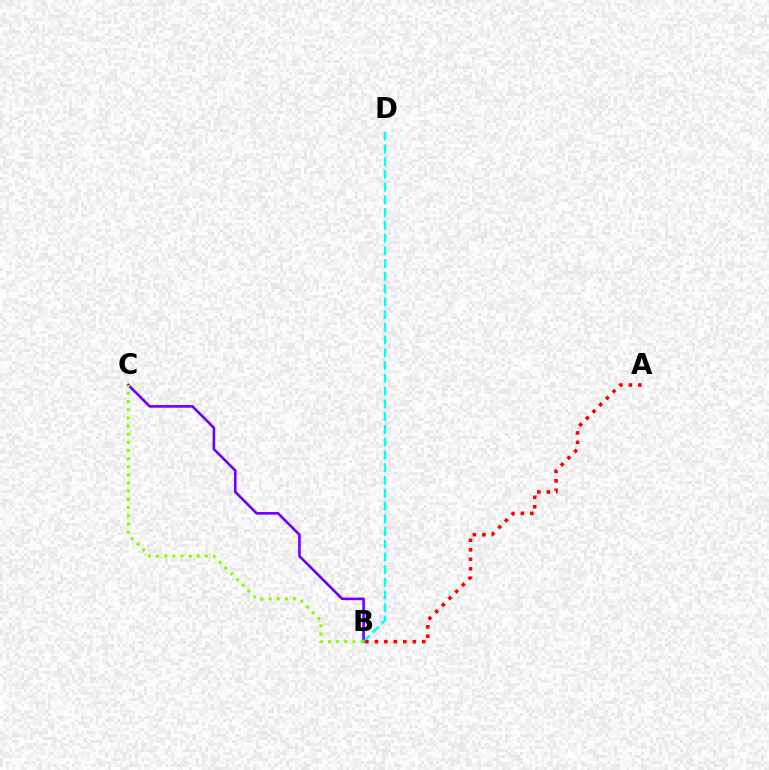{('B', 'C'): [{'color': '#7200ff', 'line_style': 'solid', 'thickness': 1.9}, {'color': '#84ff00', 'line_style': 'dotted', 'thickness': 2.21}], ('B', 'D'): [{'color': '#00fff6', 'line_style': 'dashed', 'thickness': 1.73}], ('A', 'B'): [{'color': '#ff0000', 'line_style': 'dotted', 'thickness': 2.57}]}